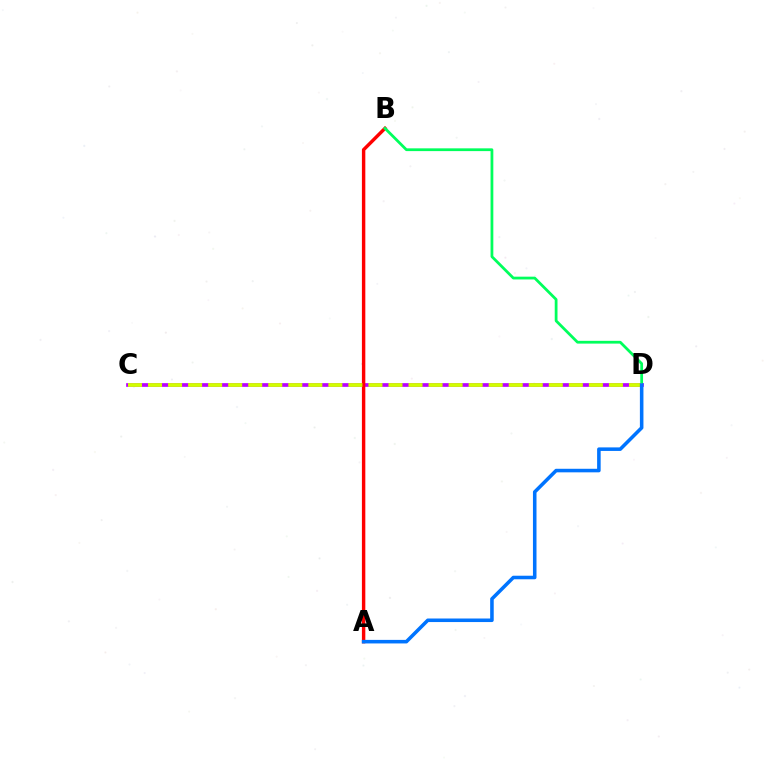{('C', 'D'): [{'color': '#b900ff', 'line_style': 'solid', 'thickness': 2.67}, {'color': '#d1ff00', 'line_style': 'dashed', 'thickness': 2.72}], ('A', 'B'): [{'color': '#ff0000', 'line_style': 'solid', 'thickness': 2.46}], ('B', 'D'): [{'color': '#00ff5c', 'line_style': 'solid', 'thickness': 1.99}], ('A', 'D'): [{'color': '#0074ff', 'line_style': 'solid', 'thickness': 2.56}]}